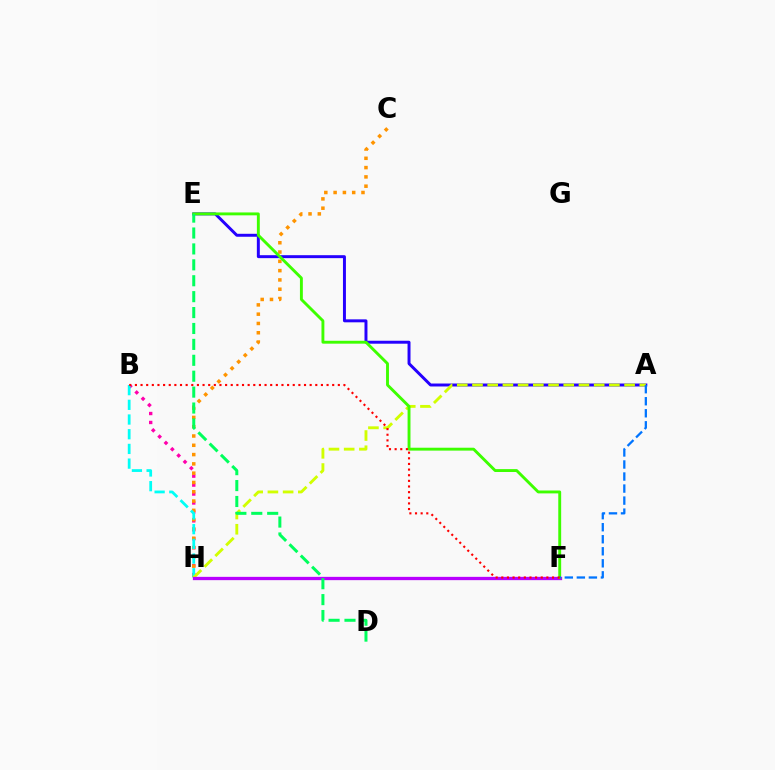{('A', 'E'): [{'color': '#2500ff', 'line_style': 'solid', 'thickness': 2.13}], ('B', 'H'): [{'color': '#ff00ac', 'line_style': 'dotted', 'thickness': 2.43}, {'color': '#00fff6', 'line_style': 'dashed', 'thickness': 2.0}], ('C', 'H'): [{'color': '#ff9400', 'line_style': 'dotted', 'thickness': 2.53}], ('A', 'H'): [{'color': '#d1ff00', 'line_style': 'dashed', 'thickness': 2.07}], ('F', 'H'): [{'color': '#b900ff', 'line_style': 'solid', 'thickness': 2.37}], ('E', 'F'): [{'color': '#3dff00', 'line_style': 'solid', 'thickness': 2.08}], ('D', 'E'): [{'color': '#00ff5c', 'line_style': 'dashed', 'thickness': 2.16}], ('A', 'F'): [{'color': '#0074ff', 'line_style': 'dashed', 'thickness': 1.63}], ('B', 'F'): [{'color': '#ff0000', 'line_style': 'dotted', 'thickness': 1.53}]}